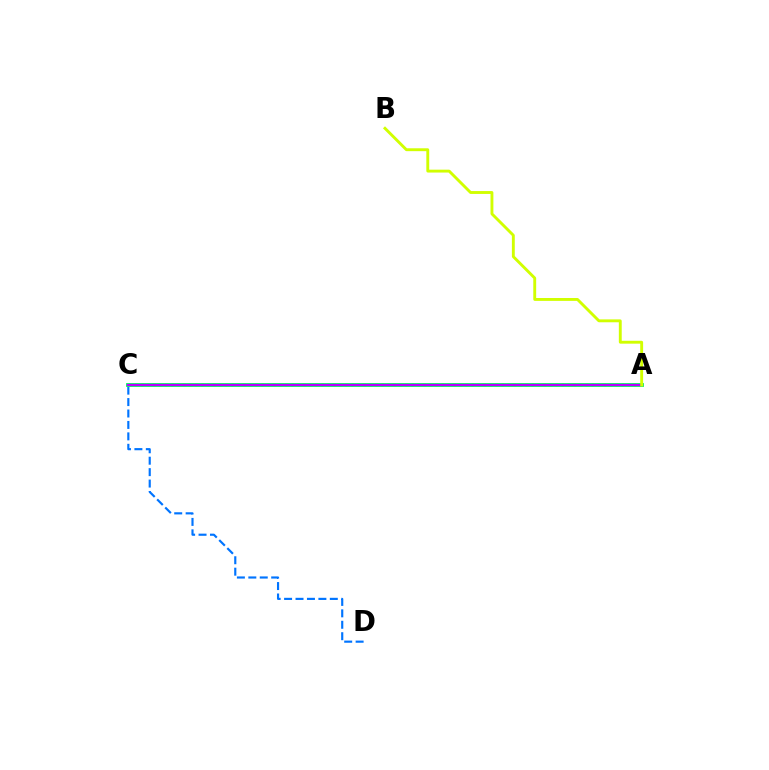{('C', 'D'): [{'color': '#0074ff', 'line_style': 'dashed', 'thickness': 1.55}], ('A', 'C'): [{'color': '#ff0000', 'line_style': 'dotted', 'thickness': 1.63}, {'color': '#00ff5c', 'line_style': 'solid', 'thickness': 2.76}, {'color': '#b900ff', 'line_style': 'solid', 'thickness': 1.6}], ('A', 'B'): [{'color': '#d1ff00', 'line_style': 'solid', 'thickness': 2.08}]}